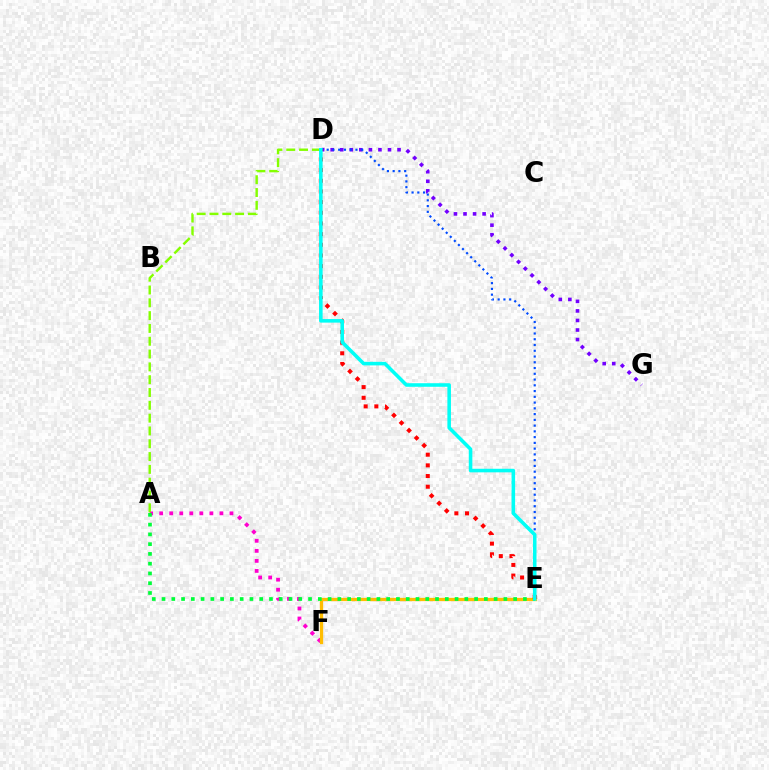{('A', 'F'): [{'color': '#ff00cf', 'line_style': 'dotted', 'thickness': 2.73}], ('D', 'G'): [{'color': '#7200ff', 'line_style': 'dotted', 'thickness': 2.6}], ('D', 'E'): [{'color': '#004bff', 'line_style': 'dotted', 'thickness': 1.56}, {'color': '#ff0000', 'line_style': 'dotted', 'thickness': 2.9}, {'color': '#00fff6', 'line_style': 'solid', 'thickness': 2.57}], ('E', 'F'): [{'color': '#ffbd00', 'line_style': 'solid', 'thickness': 2.37}], ('A', 'D'): [{'color': '#84ff00', 'line_style': 'dashed', 'thickness': 1.74}], ('A', 'E'): [{'color': '#00ff39', 'line_style': 'dotted', 'thickness': 2.65}]}